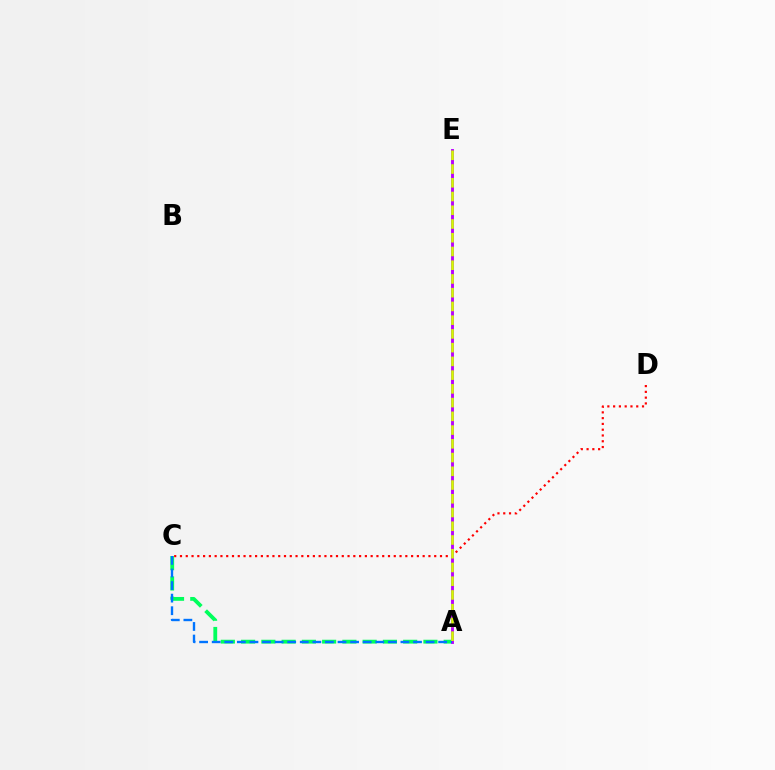{('A', 'C'): [{'color': '#00ff5c', 'line_style': 'dashed', 'thickness': 2.75}, {'color': '#0074ff', 'line_style': 'dashed', 'thickness': 1.71}], ('C', 'D'): [{'color': '#ff0000', 'line_style': 'dotted', 'thickness': 1.57}], ('A', 'E'): [{'color': '#b900ff', 'line_style': 'solid', 'thickness': 2.09}, {'color': '#d1ff00', 'line_style': 'dashed', 'thickness': 1.87}]}